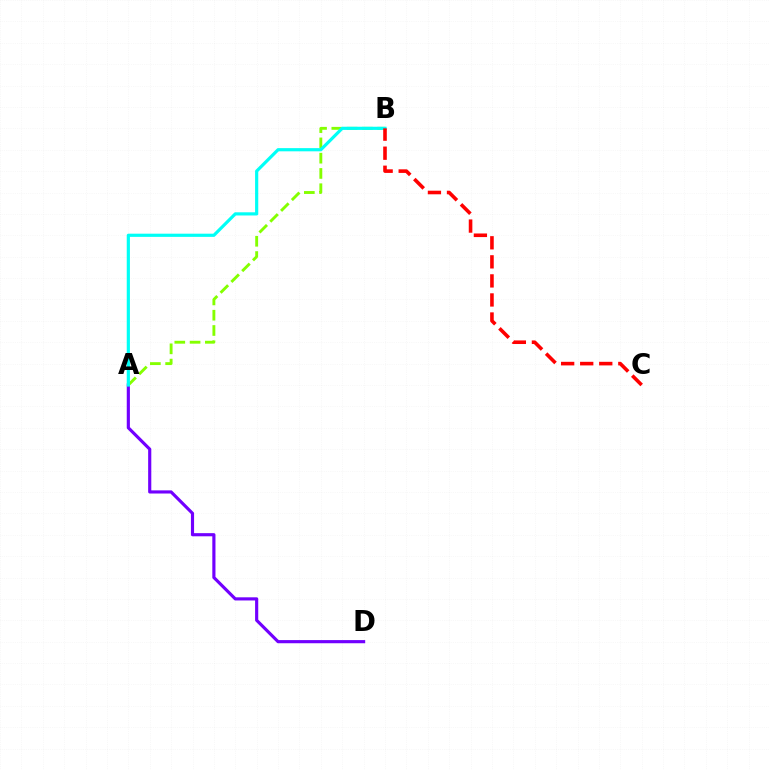{('A', 'D'): [{'color': '#7200ff', 'line_style': 'solid', 'thickness': 2.27}], ('A', 'B'): [{'color': '#84ff00', 'line_style': 'dashed', 'thickness': 2.08}, {'color': '#00fff6', 'line_style': 'solid', 'thickness': 2.29}], ('B', 'C'): [{'color': '#ff0000', 'line_style': 'dashed', 'thickness': 2.59}]}